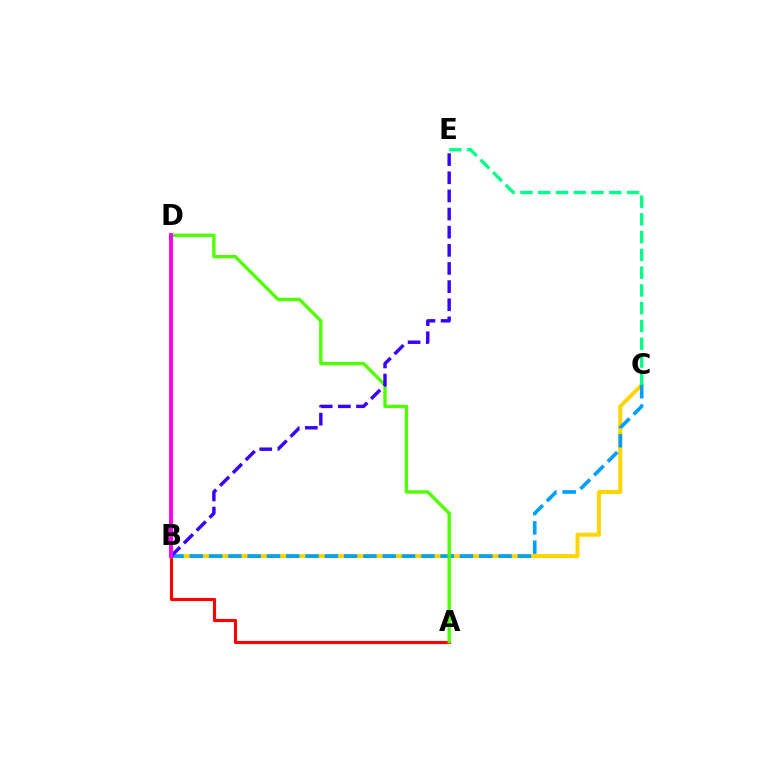{('A', 'B'): [{'color': '#ff0000', 'line_style': 'solid', 'thickness': 2.26}], ('B', 'C'): [{'color': '#ffd500', 'line_style': 'solid', 'thickness': 2.89}, {'color': '#009eff', 'line_style': 'dashed', 'thickness': 2.62}], ('A', 'D'): [{'color': '#4fff00', 'line_style': 'solid', 'thickness': 2.42}], ('B', 'E'): [{'color': '#3700ff', 'line_style': 'dashed', 'thickness': 2.46}], ('B', 'D'): [{'color': '#ff00ed', 'line_style': 'solid', 'thickness': 2.83}], ('C', 'E'): [{'color': '#00ff86', 'line_style': 'dashed', 'thickness': 2.41}]}